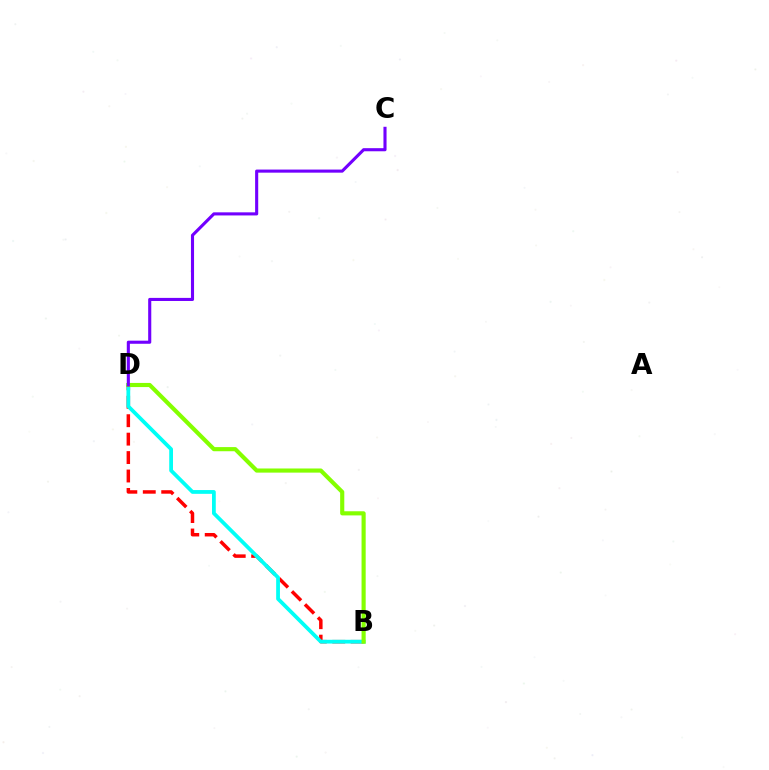{('B', 'D'): [{'color': '#ff0000', 'line_style': 'dashed', 'thickness': 2.5}, {'color': '#00fff6', 'line_style': 'solid', 'thickness': 2.72}, {'color': '#84ff00', 'line_style': 'solid', 'thickness': 2.98}], ('C', 'D'): [{'color': '#7200ff', 'line_style': 'solid', 'thickness': 2.23}]}